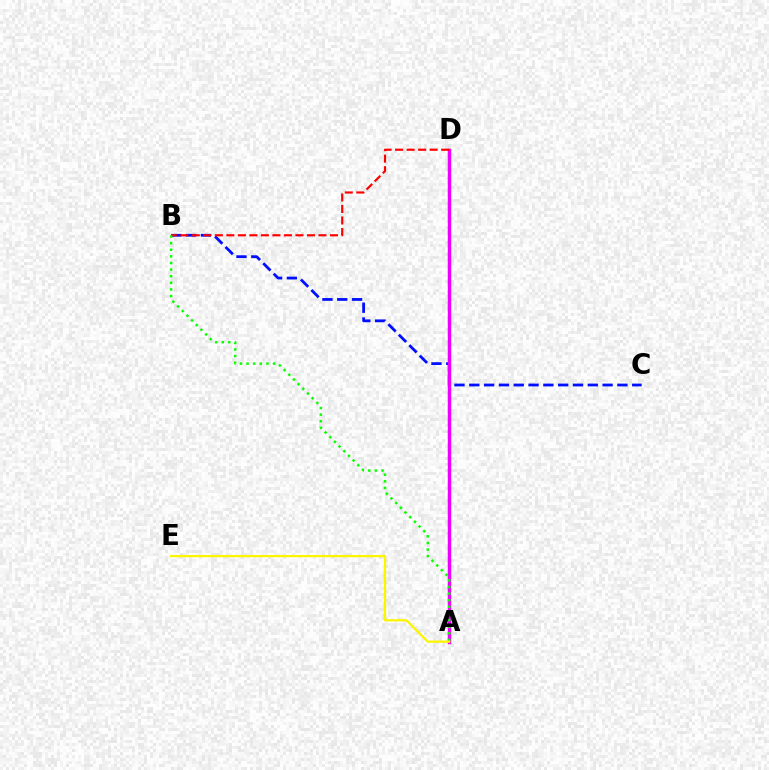{('B', 'C'): [{'color': '#0010ff', 'line_style': 'dashed', 'thickness': 2.01}], ('A', 'D'): [{'color': '#00fff6', 'line_style': 'dashed', 'thickness': 1.73}, {'color': '#ee00ff', 'line_style': 'solid', 'thickness': 2.45}], ('B', 'D'): [{'color': '#ff0000', 'line_style': 'dashed', 'thickness': 1.56}], ('A', 'B'): [{'color': '#08ff00', 'line_style': 'dotted', 'thickness': 1.8}], ('A', 'E'): [{'color': '#fcf500', 'line_style': 'solid', 'thickness': 1.64}]}